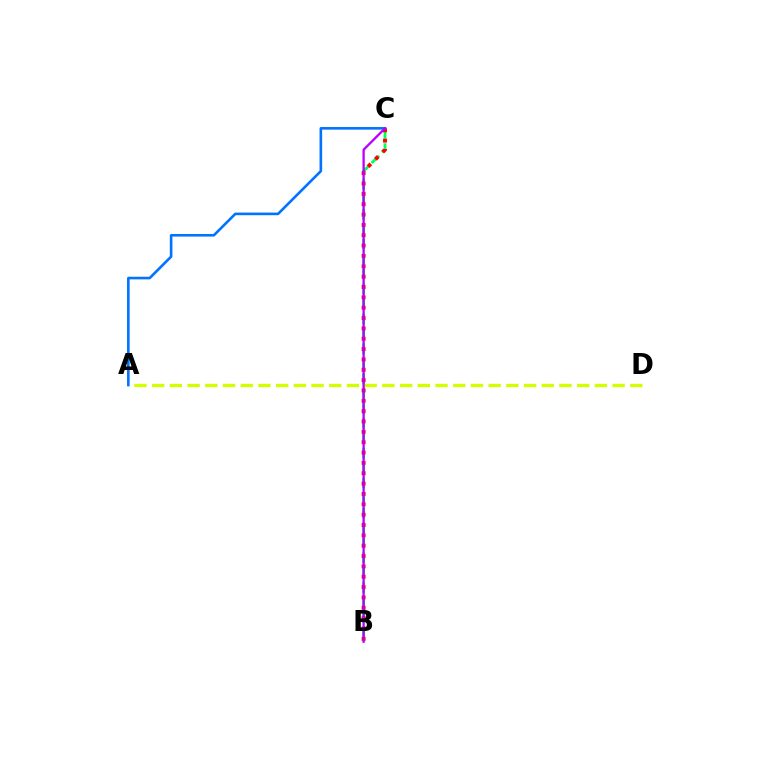{('B', 'C'): [{'color': '#00ff5c', 'line_style': 'dashed', 'thickness': 2.03}, {'color': '#ff0000', 'line_style': 'dotted', 'thickness': 2.81}, {'color': '#b900ff', 'line_style': 'solid', 'thickness': 1.66}], ('A', 'D'): [{'color': '#d1ff00', 'line_style': 'dashed', 'thickness': 2.41}], ('A', 'C'): [{'color': '#0074ff', 'line_style': 'solid', 'thickness': 1.88}]}